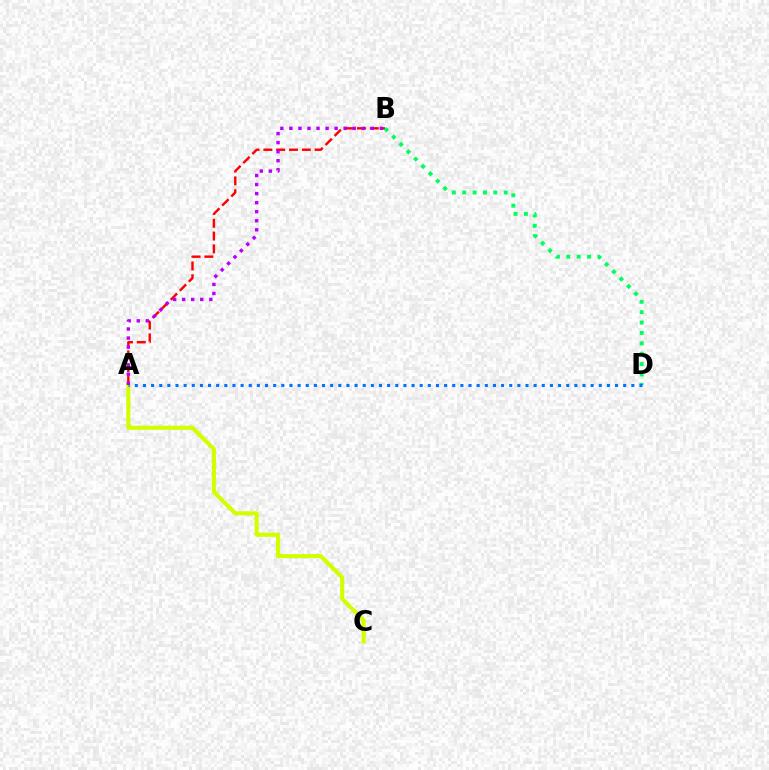{('A', 'B'): [{'color': '#ff0000', 'line_style': 'dashed', 'thickness': 1.74}, {'color': '#b900ff', 'line_style': 'dotted', 'thickness': 2.46}], ('A', 'C'): [{'color': '#d1ff00', 'line_style': 'solid', 'thickness': 2.96}], ('B', 'D'): [{'color': '#00ff5c', 'line_style': 'dotted', 'thickness': 2.82}], ('A', 'D'): [{'color': '#0074ff', 'line_style': 'dotted', 'thickness': 2.21}]}